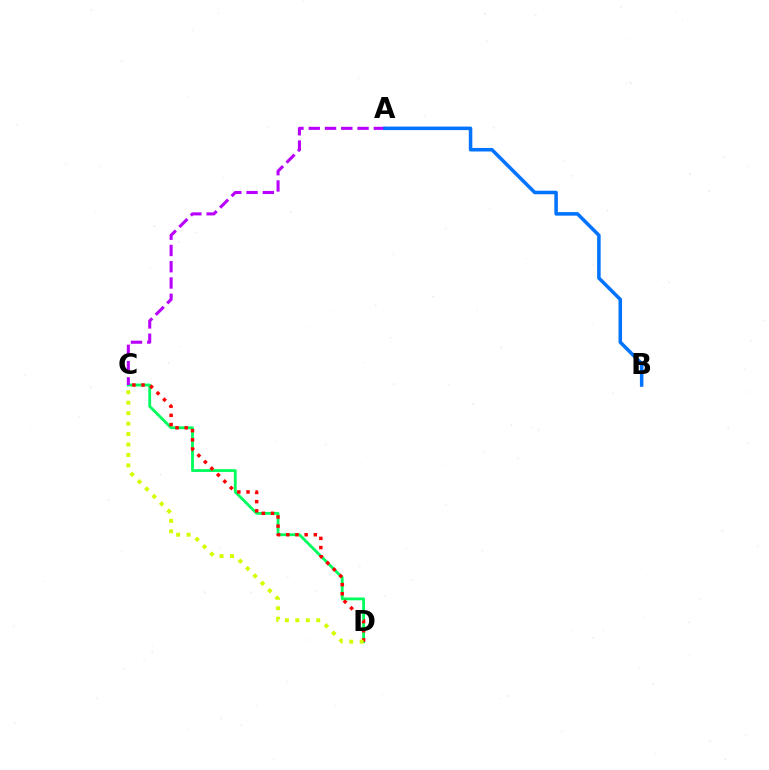{('C', 'D'): [{'color': '#00ff5c', 'line_style': 'solid', 'thickness': 2.02}, {'color': '#ff0000', 'line_style': 'dotted', 'thickness': 2.49}, {'color': '#d1ff00', 'line_style': 'dotted', 'thickness': 2.84}], ('A', 'C'): [{'color': '#b900ff', 'line_style': 'dashed', 'thickness': 2.21}], ('A', 'B'): [{'color': '#0074ff', 'line_style': 'solid', 'thickness': 2.53}]}